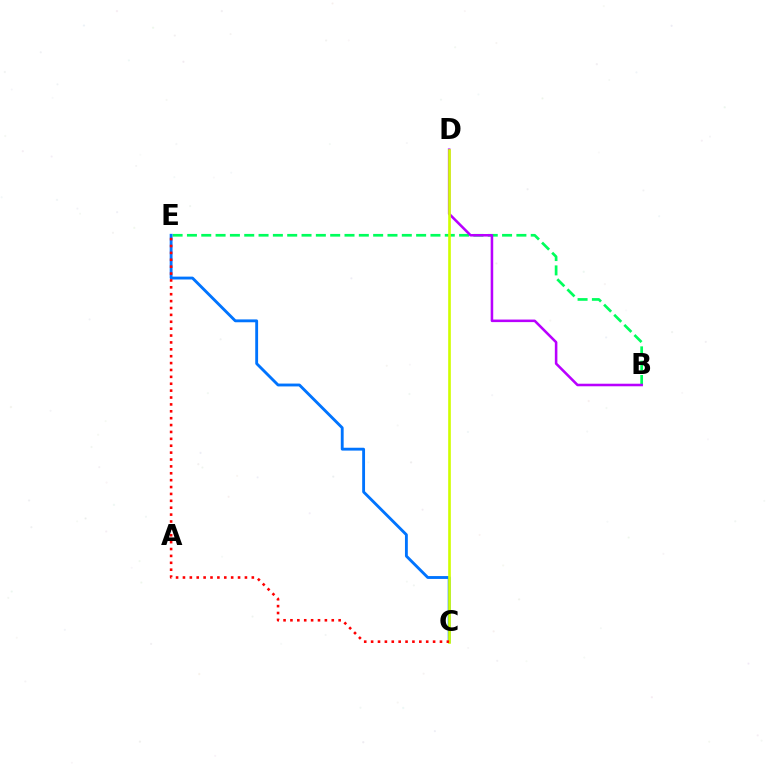{('B', 'E'): [{'color': '#00ff5c', 'line_style': 'dashed', 'thickness': 1.95}], ('C', 'E'): [{'color': '#0074ff', 'line_style': 'solid', 'thickness': 2.06}, {'color': '#ff0000', 'line_style': 'dotted', 'thickness': 1.87}], ('B', 'D'): [{'color': '#b900ff', 'line_style': 'solid', 'thickness': 1.84}], ('C', 'D'): [{'color': '#d1ff00', 'line_style': 'solid', 'thickness': 1.91}]}